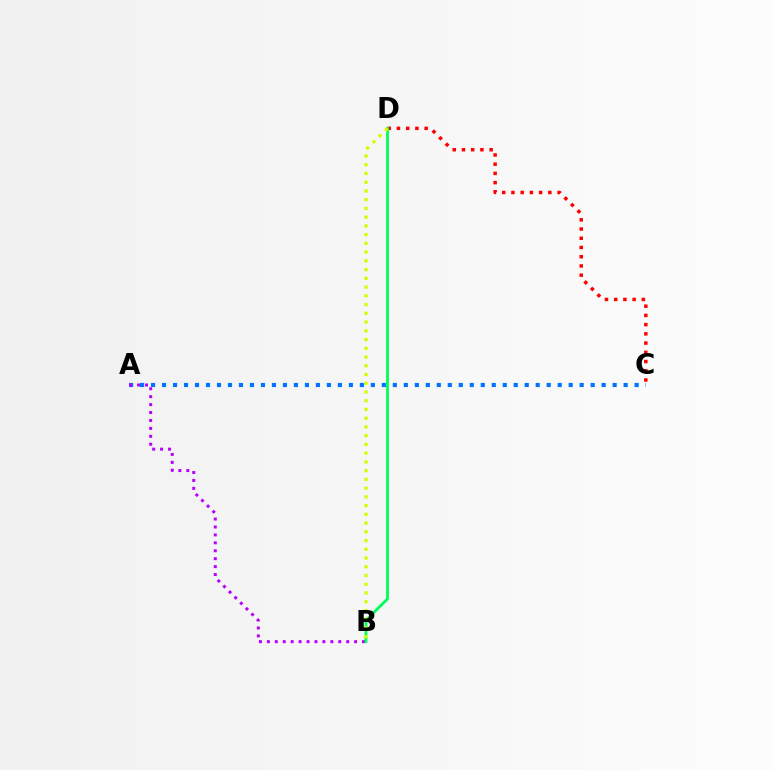{('A', 'C'): [{'color': '#0074ff', 'line_style': 'dotted', 'thickness': 2.99}], ('A', 'B'): [{'color': '#b900ff', 'line_style': 'dotted', 'thickness': 2.15}], ('C', 'D'): [{'color': '#ff0000', 'line_style': 'dotted', 'thickness': 2.51}], ('B', 'D'): [{'color': '#00ff5c', 'line_style': 'solid', 'thickness': 2.05}, {'color': '#d1ff00', 'line_style': 'dotted', 'thickness': 2.37}]}